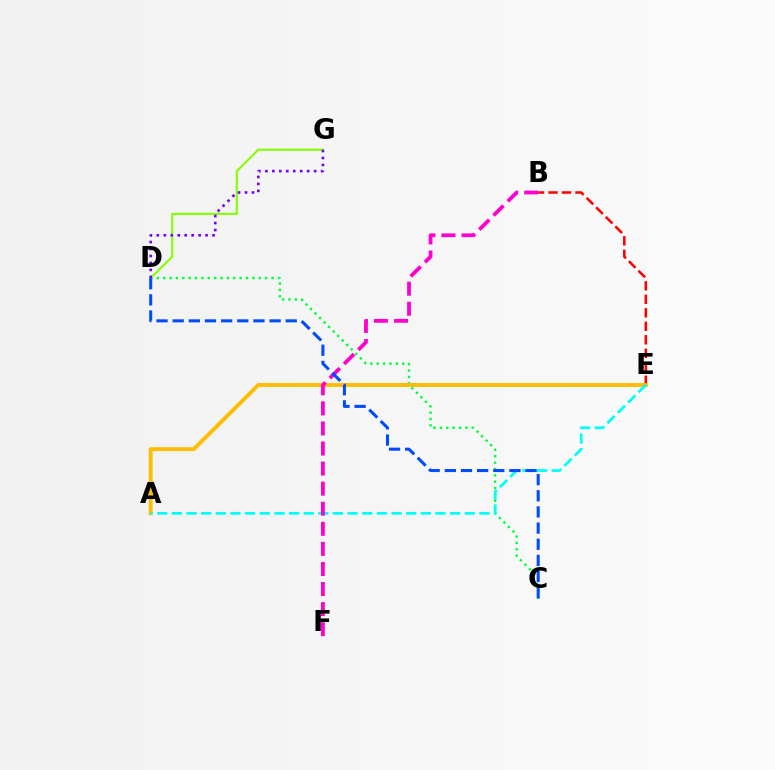{('B', 'E'): [{'color': '#ff0000', 'line_style': 'dashed', 'thickness': 1.83}], ('C', 'D'): [{'color': '#00ff39', 'line_style': 'dotted', 'thickness': 1.73}, {'color': '#004bff', 'line_style': 'dashed', 'thickness': 2.19}], ('D', 'G'): [{'color': '#84ff00', 'line_style': 'solid', 'thickness': 1.52}, {'color': '#7200ff', 'line_style': 'dotted', 'thickness': 1.89}], ('A', 'E'): [{'color': '#ffbd00', 'line_style': 'solid', 'thickness': 2.8}, {'color': '#00fff6', 'line_style': 'dashed', 'thickness': 1.99}], ('B', 'F'): [{'color': '#ff00cf', 'line_style': 'dashed', 'thickness': 2.73}]}